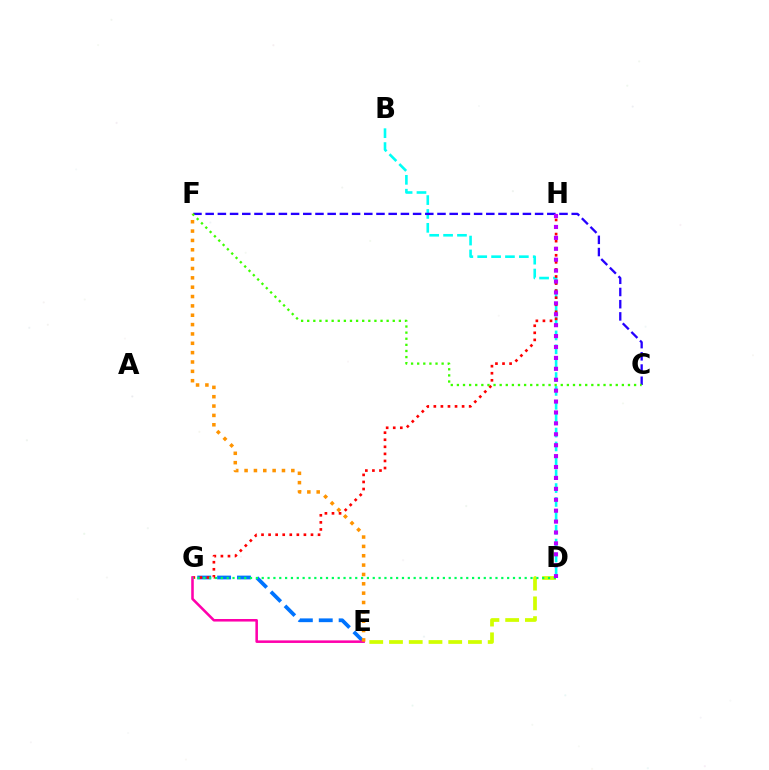{('B', 'D'): [{'color': '#00fff6', 'line_style': 'dashed', 'thickness': 1.89}], ('D', 'E'): [{'color': '#d1ff00', 'line_style': 'dashed', 'thickness': 2.68}], ('E', 'G'): [{'color': '#0074ff', 'line_style': 'dashed', 'thickness': 2.7}, {'color': '#ff00ac', 'line_style': 'solid', 'thickness': 1.84}], ('G', 'H'): [{'color': '#ff0000', 'line_style': 'dotted', 'thickness': 1.92}], ('C', 'F'): [{'color': '#2500ff', 'line_style': 'dashed', 'thickness': 1.66}, {'color': '#3dff00', 'line_style': 'dotted', 'thickness': 1.66}], ('D', 'G'): [{'color': '#00ff5c', 'line_style': 'dotted', 'thickness': 1.59}], ('D', 'H'): [{'color': '#b900ff', 'line_style': 'dotted', 'thickness': 2.96}], ('E', 'F'): [{'color': '#ff9400', 'line_style': 'dotted', 'thickness': 2.54}]}